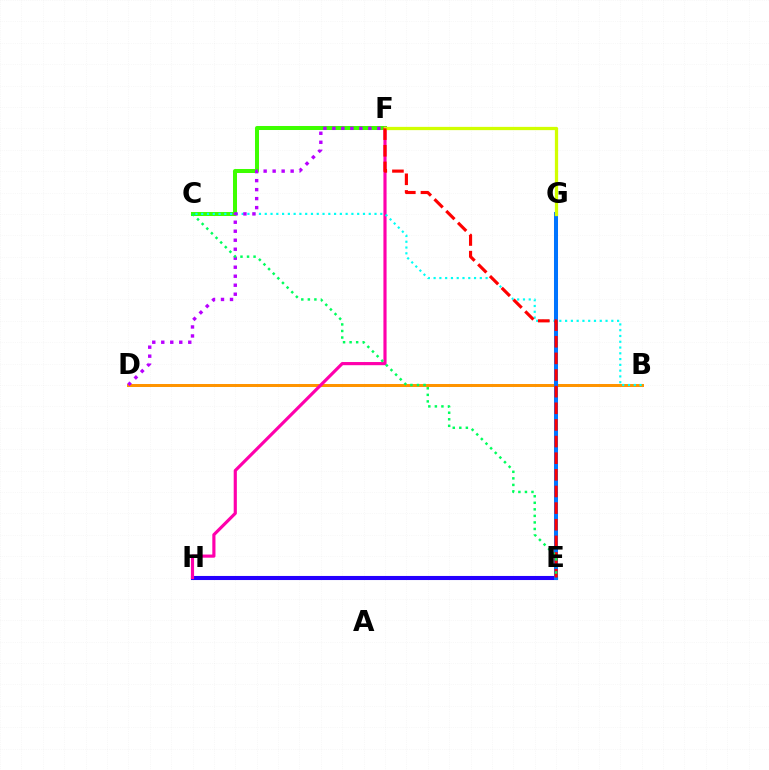{('E', 'H'): [{'color': '#2500ff', 'line_style': 'solid', 'thickness': 2.94}], ('B', 'D'): [{'color': '#ff9400', 'line_style': 'solid', 'thickness': 2.15}], ('C', 'F'): [{'color': '#3dff00', 'line_style': 'solid', 'thickness': 2.89}], ('F', 'H'): [{'color': '#ff00ac', 'line_style': 'solid', 'thickness': 2.27}], ('B', 'C'): [{'color': '#00fff6', 'line_style': 'dotted', 'thickness': 1.57}], ('E', 'G'): [{'color': '#0074ff', 'line_style': 'solid', 'thickness': 2.89}], ('F', 'G'): [{'color': '#d1ff00', 'line_style': 'solid', 'thickness': 2.35}], ('D', 'F'): [{'color': '#b900ff', 'line_style': 'dotted', 'thickness': 2.44}], ('E', 'F'): [{'color': '#ff0000', 'line_style': 'dashed', 'thickness': 2.26}], ('C', 'E'): [{'color': '#00ff5c', 'line_style': 'dotted', 'thickness': 1.78}]}